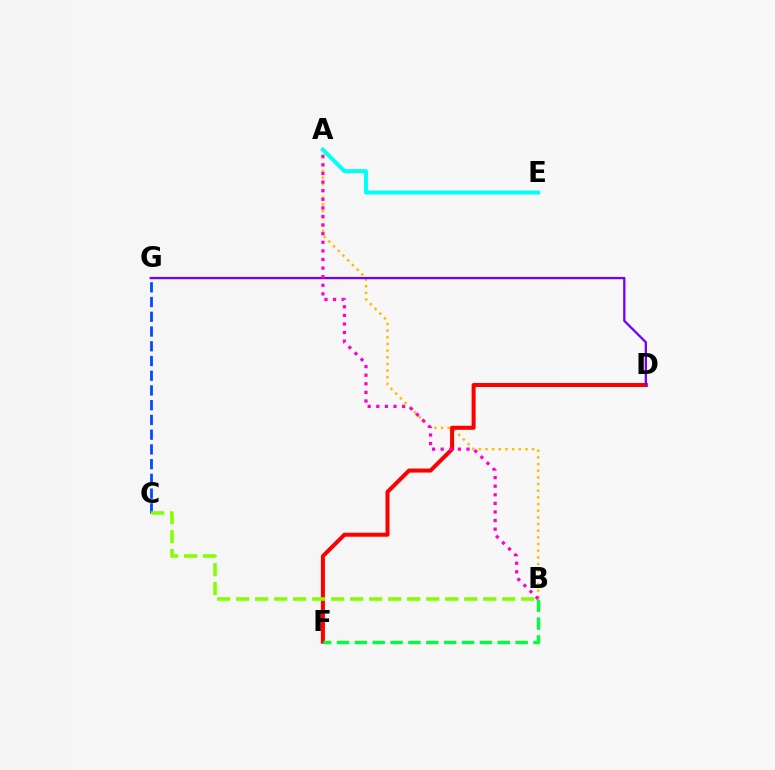{('C', 'G'): [{'color': '#004bff', 'line_style': 'dashed', 'thickness': 2.0}], ('A', 'B'): [{'color': '#ffbd00', 'line_style': 'dotted', 'thickness': 1.81}, {'color': '#ff00cf', 'line_style': 'dotted', 'thickness': 2.34}], ('D', 'F'): [{'color': '#ff0000', 'line_style': 'solid', 'thickness': 2.9}], ('D', 'G'): [{'color': '#7200ff', 'line_style': 'solid', 'thickness': 1.64}], ('B', 'F'): [{'color': '#00ff39', 'line_style': 'dashed', 'thickness': 2.43}], ('A', 'E'): [{'color': '#00fff6', 'line_style': 'solid', 'thickness': 2.84}], ('B', 'C'): [{'color': '#84ff00', 'line_style': 'dashed', 'thickness': 2.58}]}